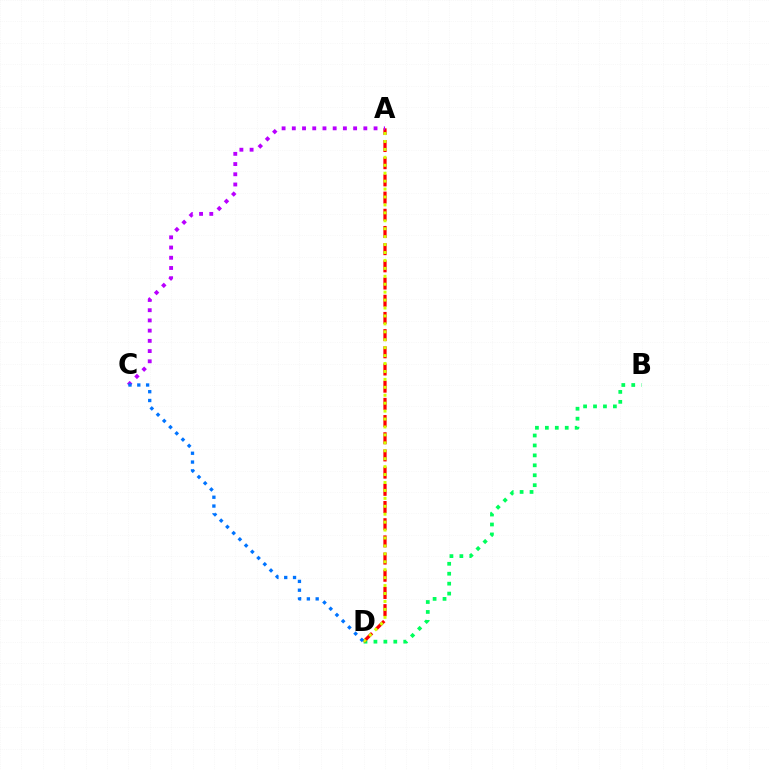{('B', 'D'): [{'color': '#00ff5c', 'line_style': 'dotted', 'thickness': 2.7}], ('A', 'D'): [{'color': '#ff0000', 'line_style': 'dashed', 'thickness': 2.34}, {'color': '#d1ff00', 'line_style': 'dotted', 'thickness': 2.15}], ('A', 'C'): [{'color': '#b900ff', 'line_style': 'dotted', 'thickness': 2.78}], ('C', 'D'): [{'color': '#0074ff', 'line_style': 'dotted', 'thickness': 2.39}]}